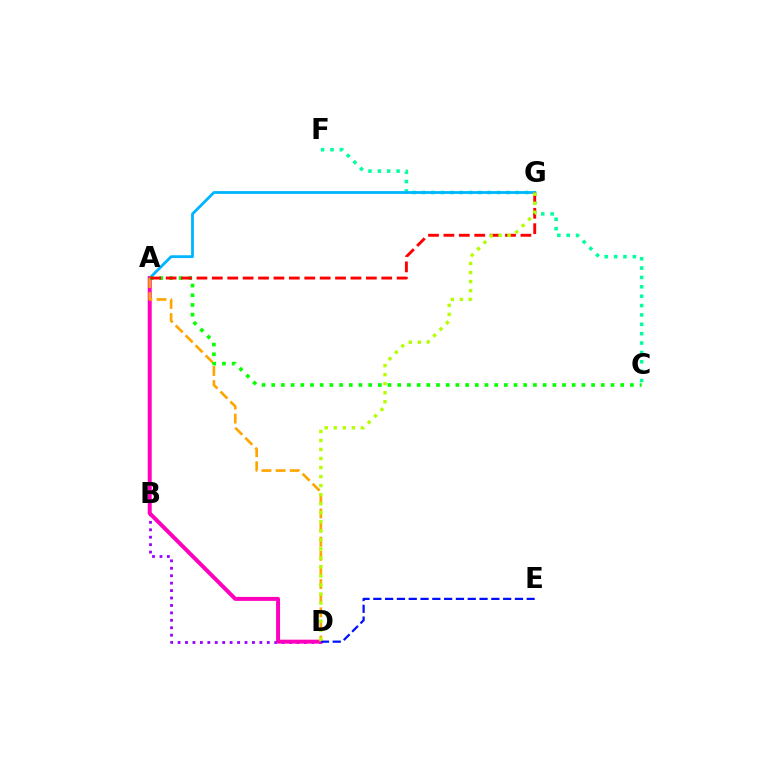{('C', 'F'): [{'color': '#00ff9d', 'line_style': 'dotted', 'thickness': 2.55}], ('B', 'D'): [{'color': '#9b00ff', 'line_style': 'dotted', 'thickness': 2.02}], ('A', 'G'): [{'color': '#00b5ff', 'line_style': 'solid', 'thickness': 2.02}, {'color': '#ff0000', 'line_style': 'dashed', 'thickness': 2.09}], ('A', 'D'): [{'color': '#ff00bd', 'line_style': 'solid', 'thickness': 2.85}, {'color': '#ffa500', 'line_style': 'dashed', 'thickness': 1.92}], ('D', 'E'): [{'color': '#0010ff', 'line_style': 'dashed', 'thickness': 1.6}], ('A', 'C'): [{'color': '#08ff00', 'line_style': 'dotted', 'thickness': 2.63}], ('D', 'G'): [{'color': '#b3ff00', 'line_style': 'dotted', 'thickness': 2.45}]}